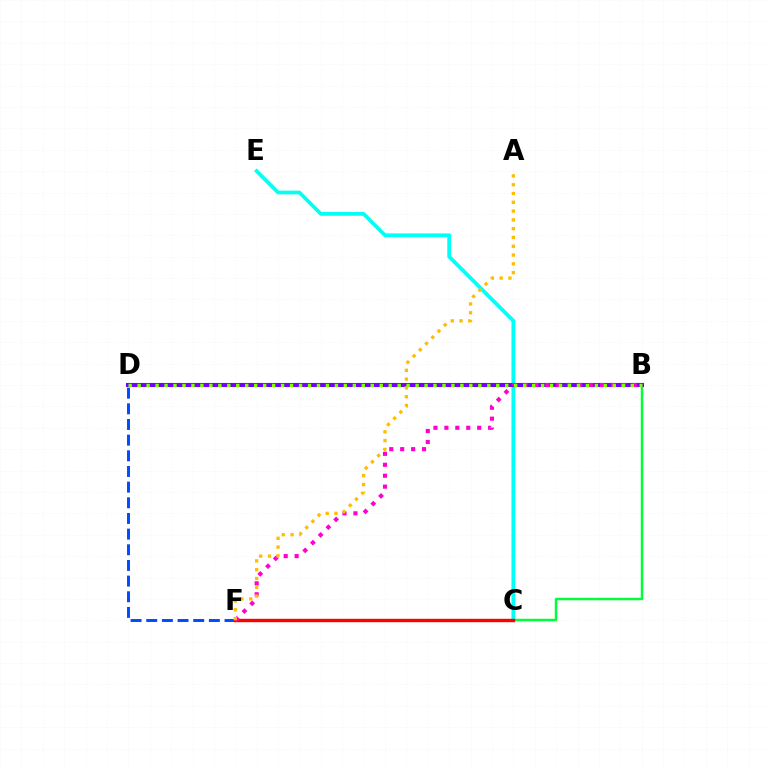{('B', 'C'): [{'color': '#00ff39', 'line_style': 'solid', 'thickness': 1.78}], ('C', 'E'): [{'color': '#00fff6', 'line_style': 'solid', 'thickness': 2.7}], ('D', 'F'): [{'color': '#004bff', 'line_style': 'dashed', 'thickness': 2.13}], ('B', 'D'): [{'color': '#7200ff', 'line_style': 'solid', 'thickness': 2.94}, {'color': '#84ff00', 'line_style': 'dotted', 'thickness': 2.44}], ('C', 'F'): [{'color': '#ff0000', 'line_style': 'solid', 'thickness': 2.45}], ('B', 'F'): [{'color': '#ff00cf', 'line_style': 'dotted', 'thickness': 2.97}], ('A', 'F'): [{'color': '#ffbd00', 'line_style': 'dotted', 'thickness': 2.39}]}